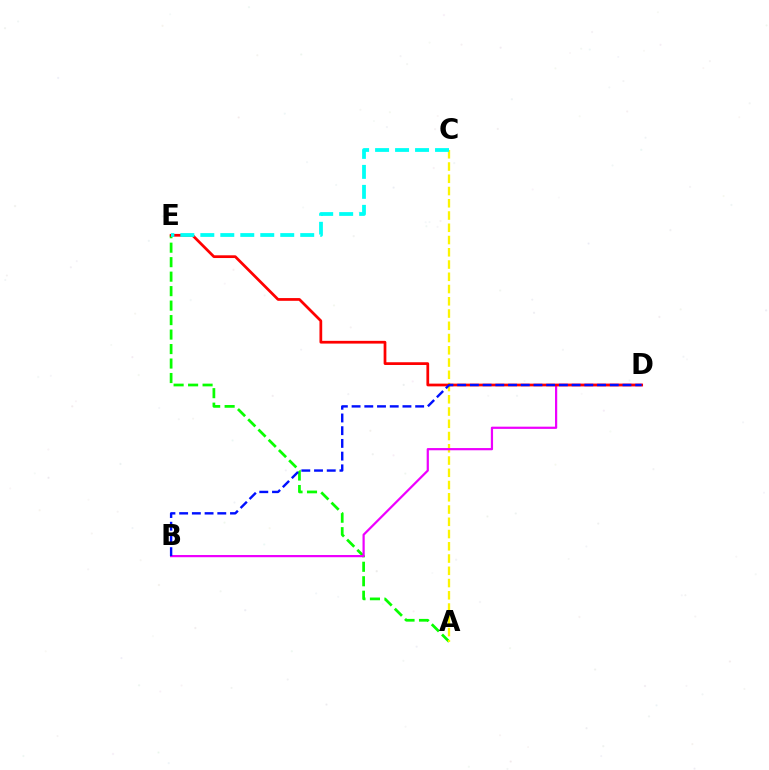{('A', 'E'): [{'color': '#08ff00', 'line_style': 'dashed', 'thickness': 1.97}], ('A', 'C'): [{'color': '#fcf500', 'line_style': 'dashed', 'thickness': 1.66}], ('B', 'D'): [{'color': '#ee00ff', 'line_style': 'solid', 'thickness': 1.6}, {'color': '#0010ff', 'line_style': 'dashed', 'thickness': 1.73}], ('D', 'E'): [{'color': '#ff0000', 'line_style': 'solid', 'thickness': 1.97}], ('C', 'E'): [{'color': '#00fff6', 'line_style': 'dashed', 'thickness': 2.71}]}